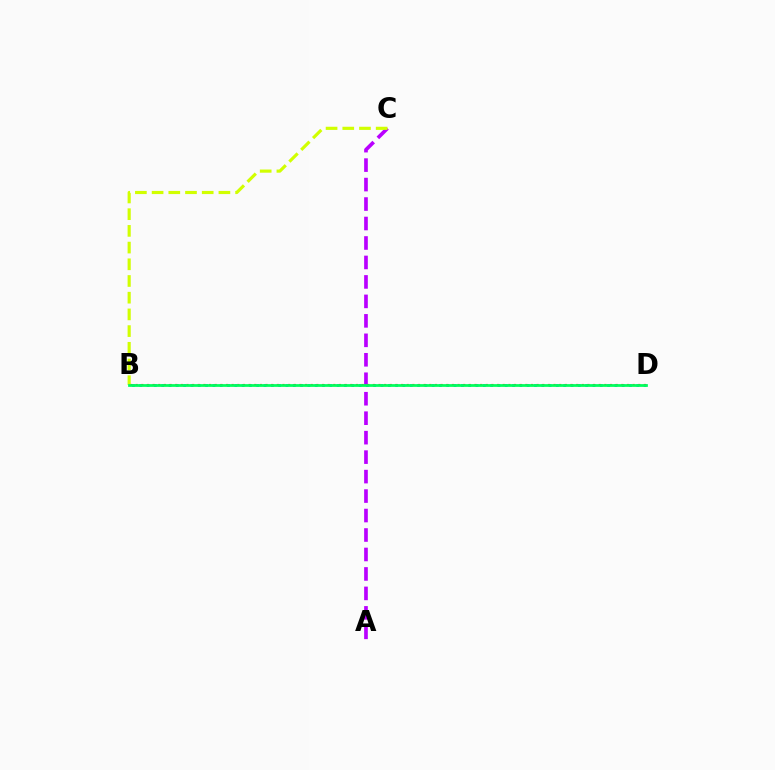{('B', 'D'): [{'color': '#0074ff', 'line_style': 'dotted', 'thickness': 1.99}, {'color': '#ff0000', 'line_style': 'dotted', 'thickness': 1.53}, {'color': '#00ff5c', 'line_style': 'solid', 'thickness': 1.98}], ('A', 'C'): [{'color': '#b900ff', 'line_style': 'dashed', 'thickness': 2.64}], ('B', 'C'): [{'color': '#d1ff00', 'line_style': 'dashed', 'thickness': 2.27}]}